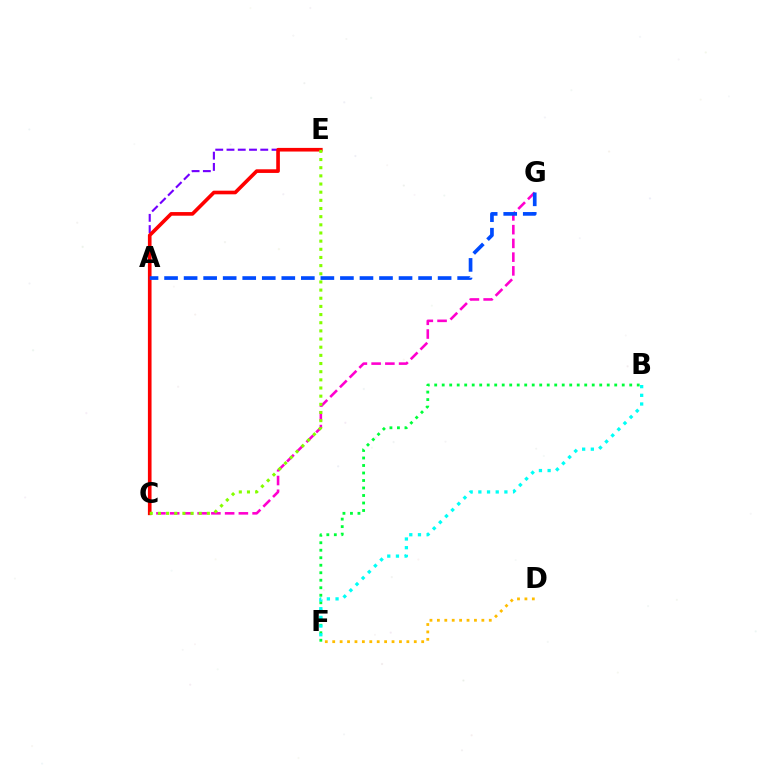{('C', 'G'): [{'color': '#ff00cf', 'line_style': 'dashed', 'thickness': 1.87}], ('A', 'E'): [{'color': '#7200ff', 'line_style': 'dashed', 'thickness': 1.53}], ('D', 'F'): [{'color': '#ffbd00', 'line_style': 'dotted', 'thickness': 2.01}], ('B', 'F'): [{'color': '#00ff39', 'line_style': 'dotted', 'thickness': 2.04}, {'color': '#00fff6', 'line_style': 'dotted', 'thickness': 2.36}], ('C', 'E'): [{'color': '#ff0000', 'line_style': 'solid', 'thickness': 2.62}, {'color': '#84ff00', 'line_style': 'dotted', 'thickness': 2.22}], ('A', 'G'): [{'color': '#004bff', 'line_style': 'dashed', 'thickness': 2.65}]}